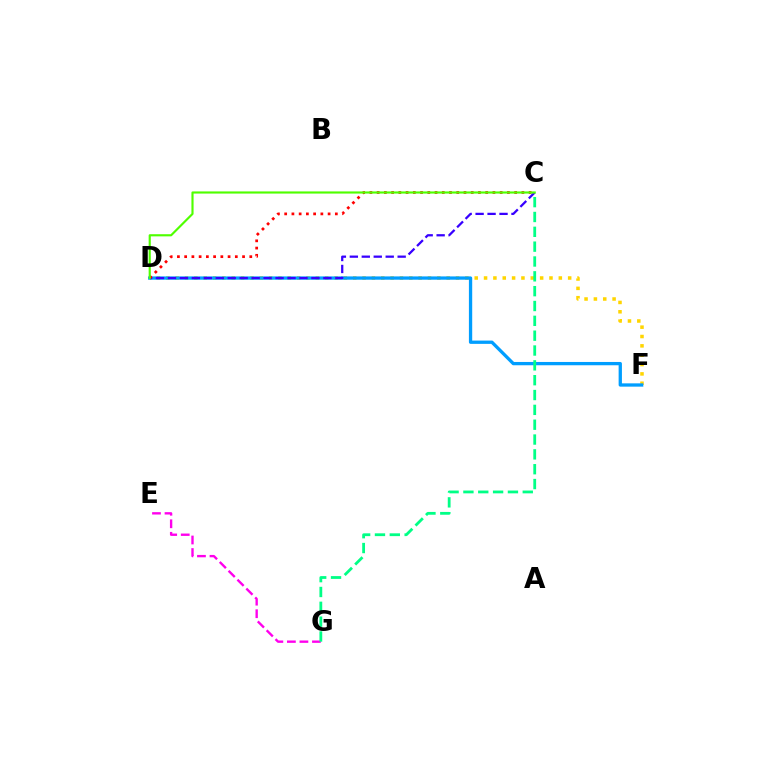{('D', 'F'): [{'color': '#ffd500', 'line_style': 'dotted', 'thickness': 2.54}, {'color': '#009eff', 'line_style': 'solid', 'thickness': 2.37}], ('C', 'D'): [{'color': '#3700ff', 'line_style': 'dashed', 'thickness': 1.62}, {'color': '#ff0000', 'line_style': 'dotted', 'thickness': 1.97}, {'color': '#4fff00', 'line_style': 'solid', 'thickness': 1.55}], ('E', 'G'): [{'color': '#ff00ed', 'line_style': 'dashed', 'thickness': 1.7}], ('C', 'G'): [{'color': '#00ff86', 'line_style': 'dashed', 'thickness': 2.02}]}